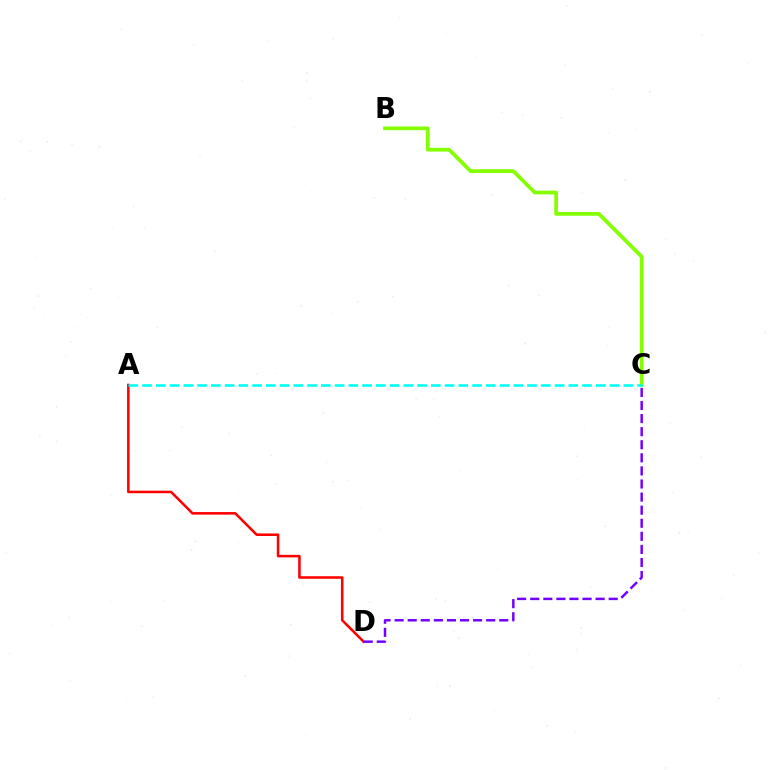{('A', 'D'): [{'color': '#ff0000', 'line_style': 'solid', 'thickness': 1.84}], ('B', 'C'): [{'color': '#84ff00', 'line_style': 'solid', 'thickness': 2.69}], ('C', 'D'): [{'color': '#7200ff', 'line_style': 'dashed', 'thickness': 1.78}], ('A', 'C'): [{'color': '#00fff6', 'line_style': 'dashed', 'thickness': 1.87}]}